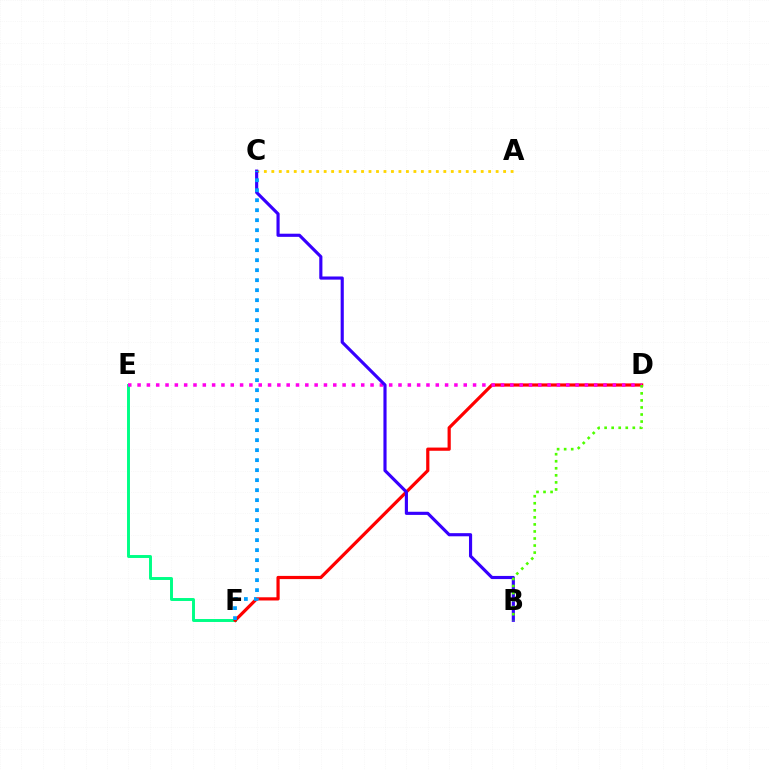{('E', 'F'): [{'color': '#00ff86', 'line_style': 'solid', 'thickness': 2.12}], ('D', 'F'): [{'color': '#ff0000', 'line_style': 'solid', 'thickness': 2.3}], ('D', 'E'): [{'color': '#ff00ed', 'line_style': 'dotted', 'thickness': 2.53}], ('A', 'C'): [{'color': '#ffd500', 'line_style': 'dotted', 'thickness': 2.03}], ('B', 'C'): [{'color': '#3700ff', 'line_style': 'solid', 'thickness': 2.26}], ('B', 'D'): [{'color': '#4fff00', 'line_style': 'dotted', 'thickness': 1.91}], ('C', 'F'): [{'color': '#009eff', 'line_style': 'dotted', 'thickness': 2.72}]}